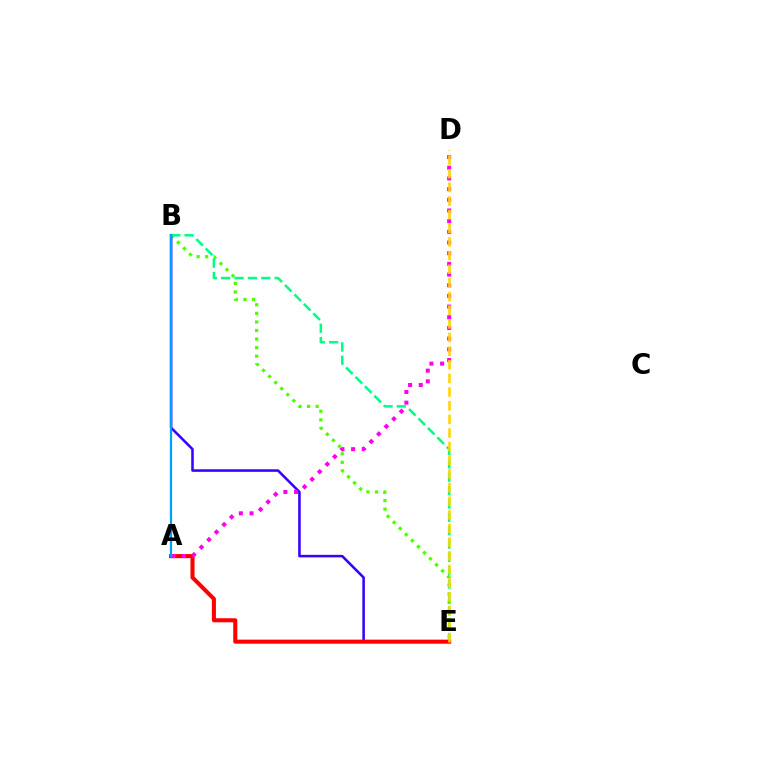{('B', 'E'): [{'color': '#4fff00', 'line_style': 'dotted', 'thickness': 2.33}, {'color': '#3700ff', 'line_style': 'solid', 'thickness': 1.84}, {'color': '#00ff86', 'line_style': 'dashed', 'thickness': 1.82}], ('A', 'E'): [{'color': '#ff0000', 'line_style': 'solid', 'thickness': 2.92}], ('A', 'D'): [{'color': '#ff00ed', 'line_style': 'dotted', 'thickness': 2.9}], ('D', 'E'): [{'color': '#ffd500', 'line_style': 'dashed', 'thickness': 1.85}], ('A', 'B'): [{'color': '#009eff', 'line_style': 'solid', 'thickness': 1.61}]}